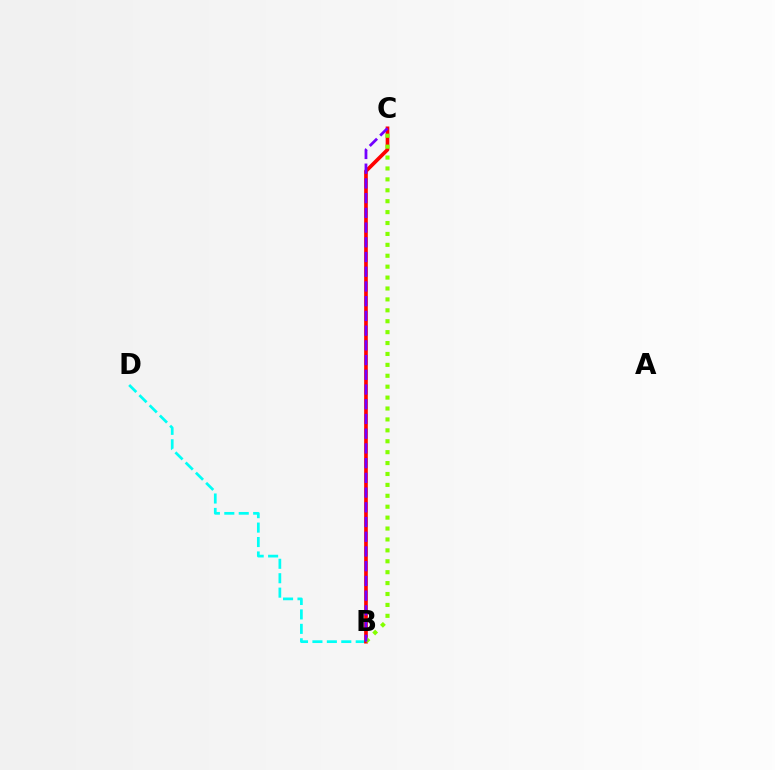{('B', 'D'): [{'color': '#00fff6', 'line_style': 'dashed', 'thickness': 1.96}], ('B', 'C'): [{'color': '#ff0000', 'line_style': 'solid', 'thickness': 2.64}, {'color': '#84ff00', 'line_style': 'dotted', 'thickness': 2.96}, {'color': '#7200ff', 'line_style': 'dashed', 'thickness': 2.0}]}